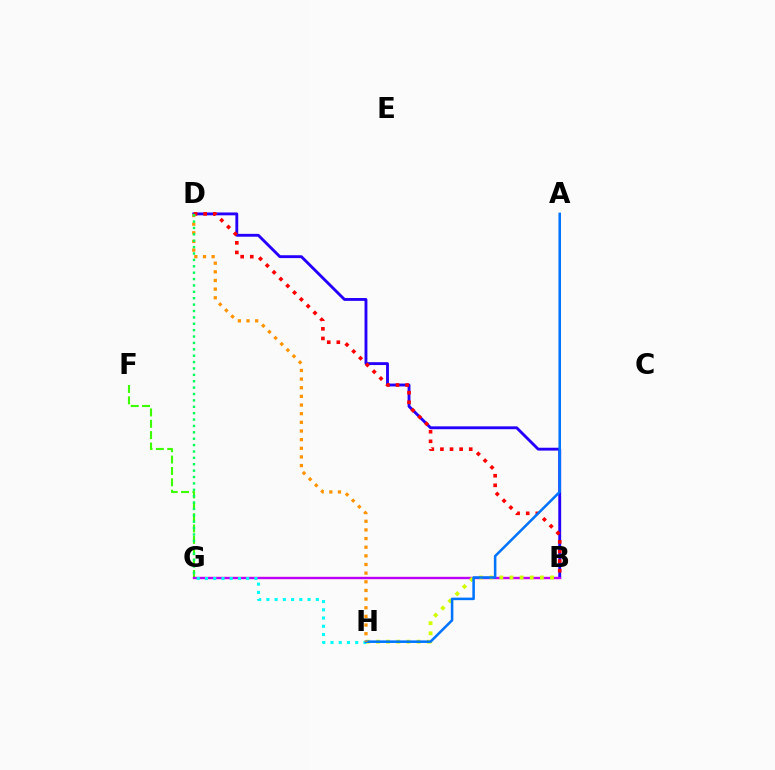{('F', 'G'): [{'color': '#3dff00', 'line_style': 'dashed', 'thickness': 1.54}], ('B', 'G'): [{'color': '#ff00ac', 'line_style': 'solid', 'thickness': 1.65}, {'color': '#b900ff', 'line_style': 'solid', 'thickness': 1.53}], ('B', 'D'): [{'color': '#2500ff', 'line_style': 'solid', 'thickness': 2.06}, {'color': '#ff0000', 'line_style': 'dotted', 'thickness': 2.61}], ('B', 'H'): [{'color': '#d1ff00', 'line_style': 'dotted', 'thickness': 2.76}], ('G', 'H'): [{'color': '#00fff6', 'line_style': 'dotted', 'thickness': 2.24}], ('A', 'H'): [{'color': '#0074ff', 'line_style': 'solid', 'thickness': 1.83}], ('D', 'H'): [{'color': '#ff9400', 'line_style': 'dotted', 'thickness': 2.35}], ('D', 'G'): [{'color': '#00ff5c', 'line_style': 'dotted', 'thickness': 1.74}]}